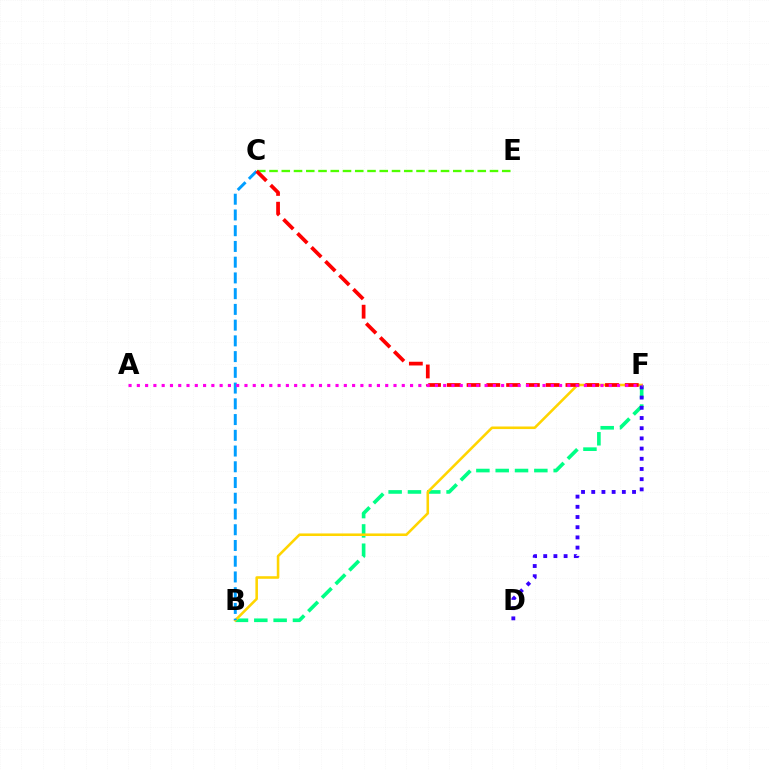{('B', 'F'): [{'color': '#00ff86', 'line_style': 'dashed', 'thickness': 2.62}, {'color': '#ffd500', 'line_style': 'solid', 'thickness': 1.85}], ('D', 'F'): [{'color': '#3700ff', 'line_style': 'dotted', 'thickness': 2.77}], ('C', 'E'): [{'color': '#4fff00', 'line_style': 'dashed', 'thickness': 1.66}], ('B', 'C'): [{'color': '#009eff', 'line_style': 'dashed', 'thickness': 2.14}], ('C', 'F'): [{'color': '#ff0000', 'line_style': 'dashed', 'thickness': 2.69}], ('A', 'F'): [{'color': '#ff00ed', 'line_style': 'dotted', 'thickness': 2.25}]}